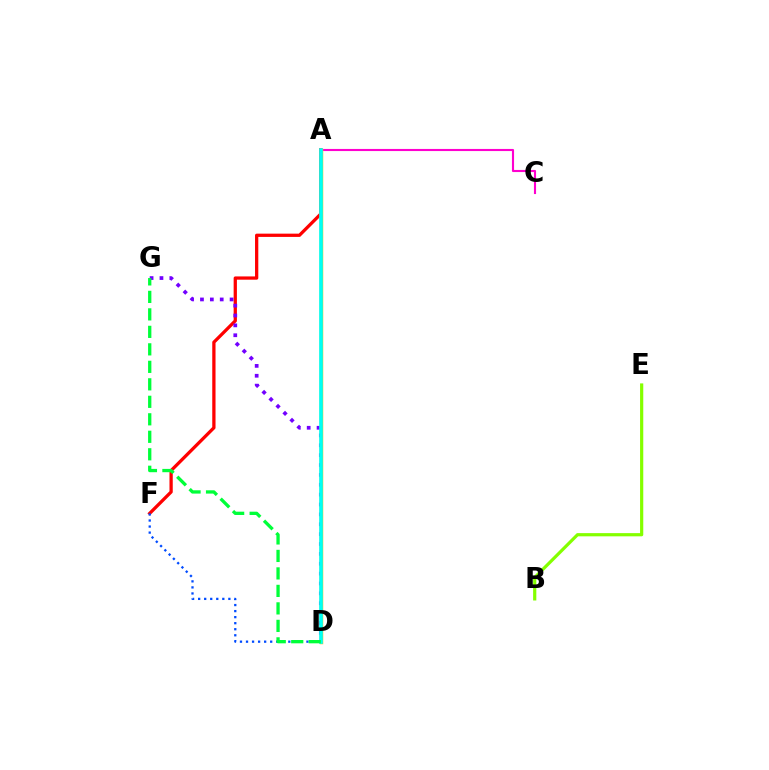{('A', 'F'): [{'color': '#ff0000', 'line_style': 'solid', 'thickness': 2.35}], ('B', 'E'): [{'color': '#84ff00', 'line_style': 'solid', 'thickness': 2.3}], ('D', 'G'): [{'color': '#7200ff', 'line_style': 'dotted', 'thickness': 2.68}, {'color': '#00ff39', 'line_style': 'dashed', 'thickness': 2.38}], ('A', 'C'): [{'color': '#ff00cf', 'line_style': 'solid', 'thickness': 1.52}], ('A', 'D'): [{'color': '#ffbd00', 'line_style': 'solid', 'thickness': 2.49}, {'color': '#00fff6', 'line_style': 'solid', 'thickness': 2.62}], ('D', 'F'): [{'color': '#004bff', 'line_style': 'dotted', 'thickness': 1.64}]}